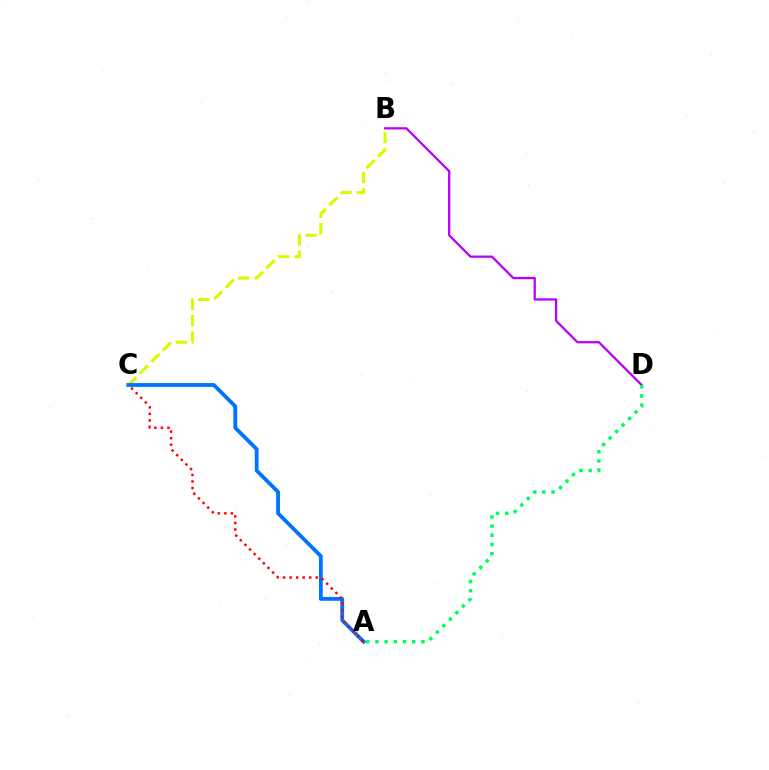{('B', 'C'): [{'color': '#d1ff00', 'line_style': 'dashed', 'thickness': 2.21}], ('B', 'D'): [{'color': '#b900ff', 'line_style': 'solid', 'thickness': 1.64}], ('A', 'D'): [{'color': '#00ff5c', 'line_style': 'dotted', 'thickness': 2.5}], ('A', 'C'): [{'color': '#0074ff', 'line_style': 'solid', 'thickness': 2.75}, {'color': '#ff0000', 'line_style': 'dotted', 'thickness': 1.77}]}